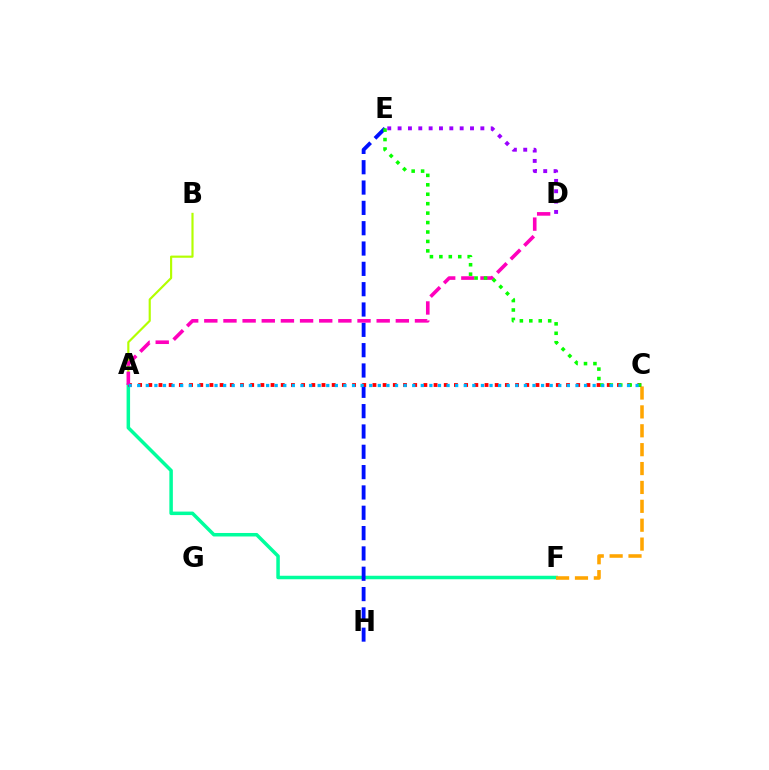{('A', 'B'): [{'color': '#b3ff00', 'line_style': 'solid', 'thickness': 1.56}], ('A', 'F'): [{'color': '#00ff9d', 'line_style': 'solid', 'thickness': 2.52}], ('E', 'H'): [{'color': '#0010ff', 'line_style': 'dashed', 'thickness': 2.76}], ('C', 'F'): [{'color': '#ffa500', 'line_style': 'dashed', 'thickness': 2.57}], ('A', 'C'): [{'color': '#ff0000', 'line_style': 'dotted', 'thickness': 2.77}, {'color': '#00b5ff', 'line_style': 'dotted', 'thickness': 2.33}], ('A', 'D'): [{'color': '#ff00bd', 'line_style': 'dashed', 'thickness': 2.6}], ('C', 'E'): [{'color': '#08ff00', 'line_style': 'dotted', 'thickness': 2.56}], ('D', 'E'): [{'color': '#9b00ff', 'line_style': 'dotted', 'thickness': 2.81}]}